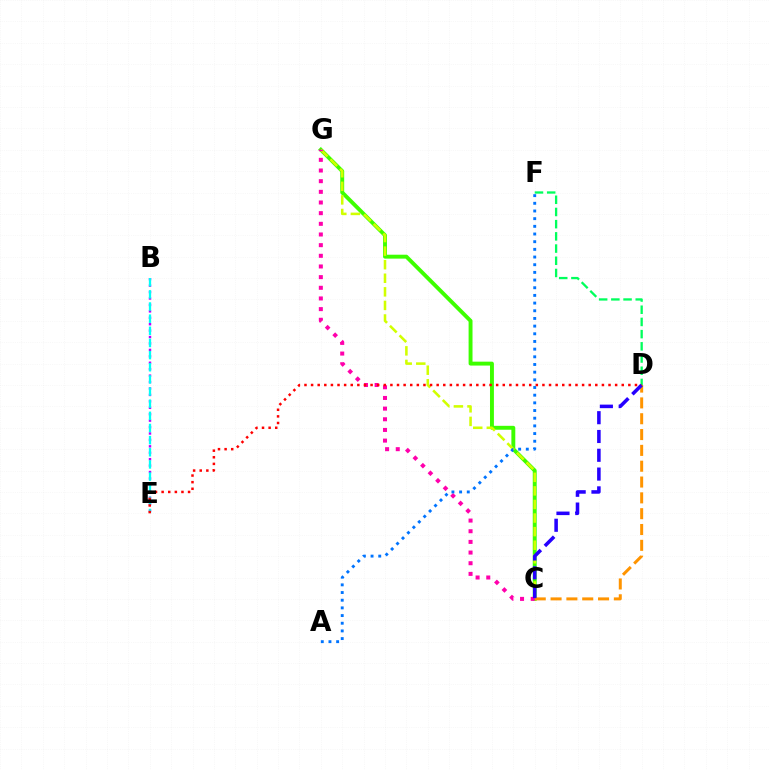{('B', 'E'): [{'color': '#b900ff', 'line_style': 'dotted', 'thickness': 1.75}, {'color': '#00fff6', 'line_style': 'dashed', 'thickness': 1.65}], ('C', 'G'): [{'color': '#3dff00', 'line_style': 'solid', 'thickness': 2.82}, {'color': '#d1ff00', 'line_style': 'dashed', 'thickness': 1.84}, {'color': '#ff00ac', 'line_style': 'dotted', 'thickness': 2.9}], ('C', 'D'): [{'color': '#ff9400', 'line_style': 'dashed', 'thickness': 2.15}, {'color': '#2500ff', 'line_style': 'dashed', 'thickness': 2.55}], ('D', 'F'): [{'color': '#00ff5c', 'line_style': 'dashed', 'thickness': 1.66}], ('D', 'E'): [{'color': '#ff0000', 'line_style': 'dotted', 'thickness': 1.8}], ('A', 'F'): [{'color': '#0074ff', 'line_style': 'dotted', 'thickness': 2.09}]}